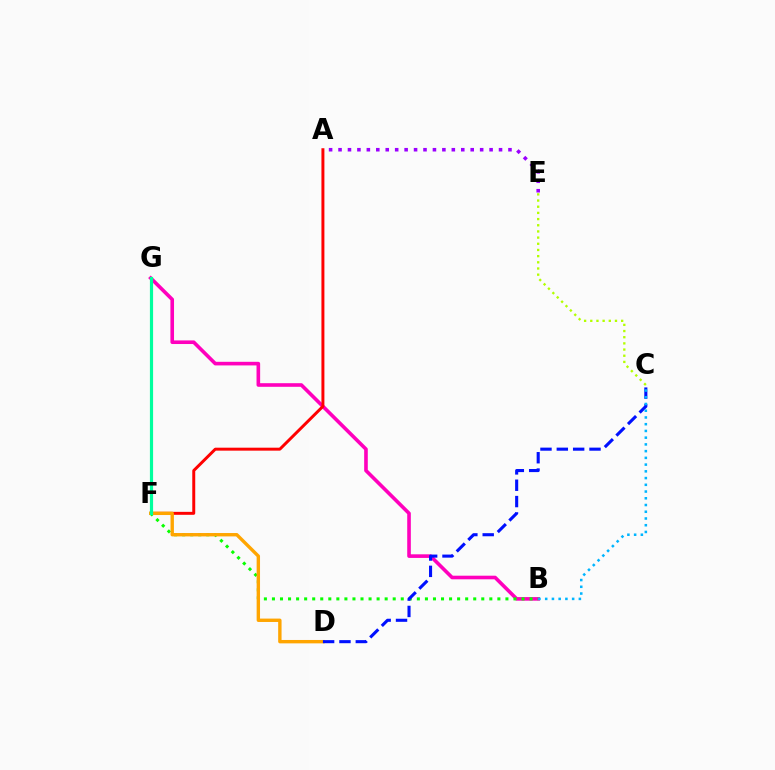{('B', 'G'): [{'color': '#ff00bd', 'line_style': 'solid', 'thickness': 2.6}], ('B', 'F'): [{'color': '#08ff00', 'line_style': 'dotted', 'thickness': 2.19}], ('A', 'F'): [{'color': '#ff0000', 'line_style': 'solid', 'thickness': 2.13}], ('D', 'F'): [{'color': '#ffa500', 'line_style': 'solid', 'thickness': 2.44}], ('F', 'G'): [{'color': '#00ff9d', 'line_style': 'solid', 'thickness': 2.29}], ('C', 'D'): [{'color': '#0010ff', 'line_style': 'dashed', 'thickness': 2.22}], ('B', 'C'): [{'color': '#00b5ff', 'line_style': 'dotted', 'thickness': 1.83}], ('A', 'E'): [{'color': '#9b00ff', 'line_style': 'dotted', 'thickness': 2.57}], ('C', 'E'): [{'color': '#b3ff00', 'line_style': 'dotted', 'thickness': 1.68}]}